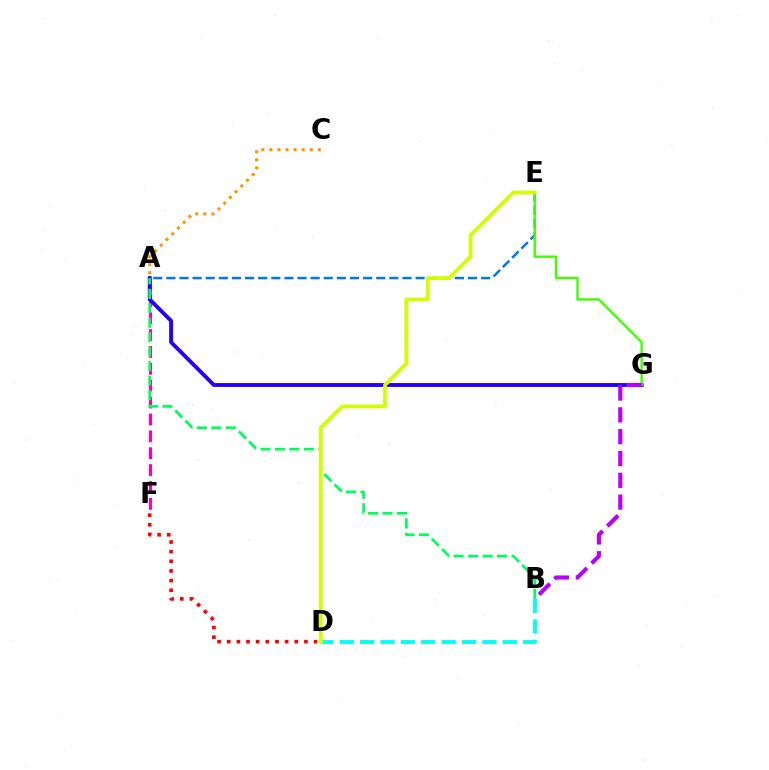{('A', 'C'): [{'color': '#ff9400', 'line_style': 'dotted', 'thickness': 2.2}], ('B', 'D'): [{'color': '#00fff6', 'line_style': 'dashed', 'thickness': 2.77}], ('A', 'F'): [{'color': '#ff00ac', 'line_style': 'dashed', 'thickness': 2.29}], ('A', 'E'): [{'color': '#0074ff', 'line_style': 'dashed', 'thickness': 1.78}], ('D', 'F'): [{'color': '#ff0000', 'line_style': 'dotted', 'thickness': 2.62}], ('A', 'G'): [{'color': '#2500ff', 'line_style': 'solid', 'thickness': 2.79}], ('A', 'B'): [{'color': '#00ff5c', 'line_style': 'dashed', 'thickness': 1.97}], ('E', 'G'): [{'color': '#3dff00', 'line_style': 'solid', 'thickness': 1.7}], ('B', 'G'): [{'color': '#b900ff', 'line_style': 'dashed', 'thickness': 2.96}], ('D', 'E'): [{'color': '#d1ff00', 'line_style': 'solid', 'thickness': 2.7}]}